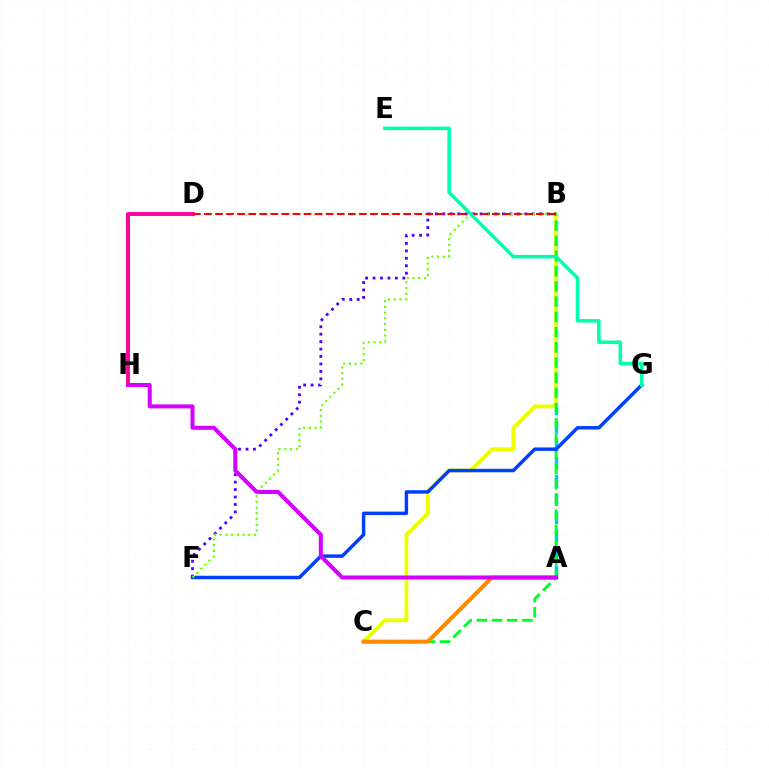{('A', 'B'): [{'color': '#00c7ff', 'line_style': 'dashed', 'thickness': 2.46}], ('B', 'C'): [{'color': '#eeff00', 'line_style': 'solid', 'thickness': 2.77}, {'color': '#00ff27', 'line_style': 'dashed', 'thickness': 2.07}], ('D', 'H'): [{'color': '#ff00a0', 'line_style': 'solid', 'thickness': 2.81}], ('B', 'F'): [{'color': '#4f00ff', 'line_style': 'dotted', 'thickness': 2.02}, {'color': '#66ff00', 'line_style': 'dotted', 'thickness': 1.56}], ('F', 'G'): [{'color': '#003fff', 'line_style': 'solid', 'thickness': 2.49}], ('A', 'C'): [{'color': '#ff8800', 'line_style': 'solid', 'thickness': 2.9}], ('B', 'D'): [{'color': '#ff0000', 'line_style': 'dashed', 'thickness': 1.5}], ('E', 'G'): [{'color': '#00ffaf', 'line_style': 'solid', 'thickness': 2.55}], ('A', 'H'): [{'color': '#d600ff', 'line_style': 'solid', 'thickness': 2.9}]}